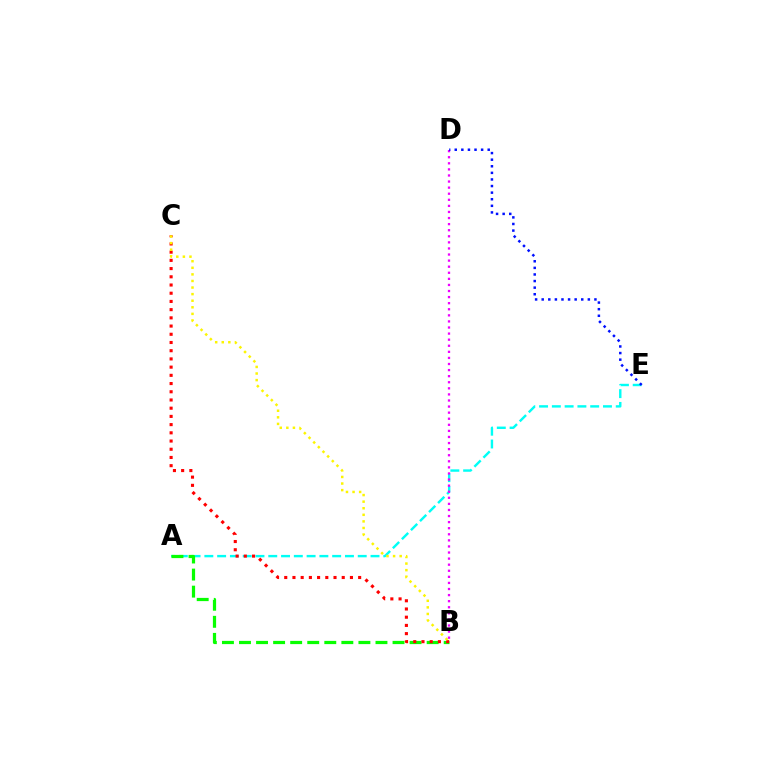{('A', 'E'): [{'color': '#00fff6', 'line_style': 'dashed', 'thickness': 1.74}], ('A', 'B'): [{'color': '#08ff00', 'line_style': 'dashed', 'thickness': 2.32}], ('B', 'C'): [{'color': '#ff0000', 'line_style': 'dotted', 'thickness': 2.23}, {'color': '#fcf500', 'line_style': 'dotted', 'thickness': 1.79}], ('B', 'D'): [{'color': '#ee00ff', 'line_style': 'dotted', 'thickness': 1.65}], ('D', 'E'): [{'color': '#0010ff', 'line_style': 'dotted', 'thickness': 1.79}]}